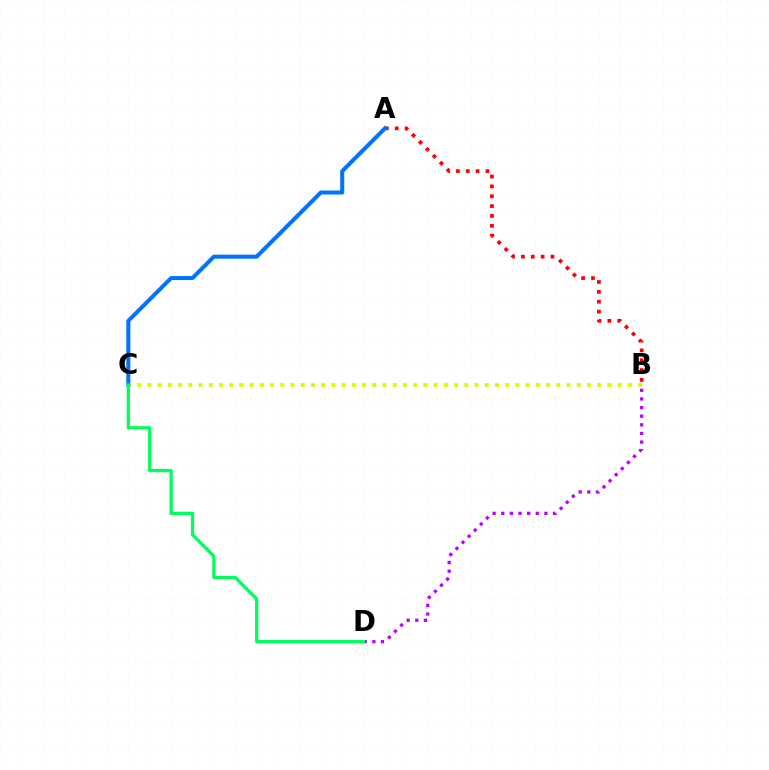{('B', 'C'): [{'color': '#d1ff00', 'line_style': 'dotted', 'thickness': 2.78}], ('B', 'D'): [{'color': '#b900ff', 'line_style': 'dotted', 'thickness': 2.34}], ('A', 'B'): [{'color': '#ff0000', 'line_style': 'dotted', 'thickness': 2.68}], ('A', 'C'): [{'color': '#0074ff', 'line_style': 'solid', 'thickness': 2.9}], ('C', 'D'): [{'color': '#00ff5c', 'line_style': 'solid', 'thickness': 2.34}]}